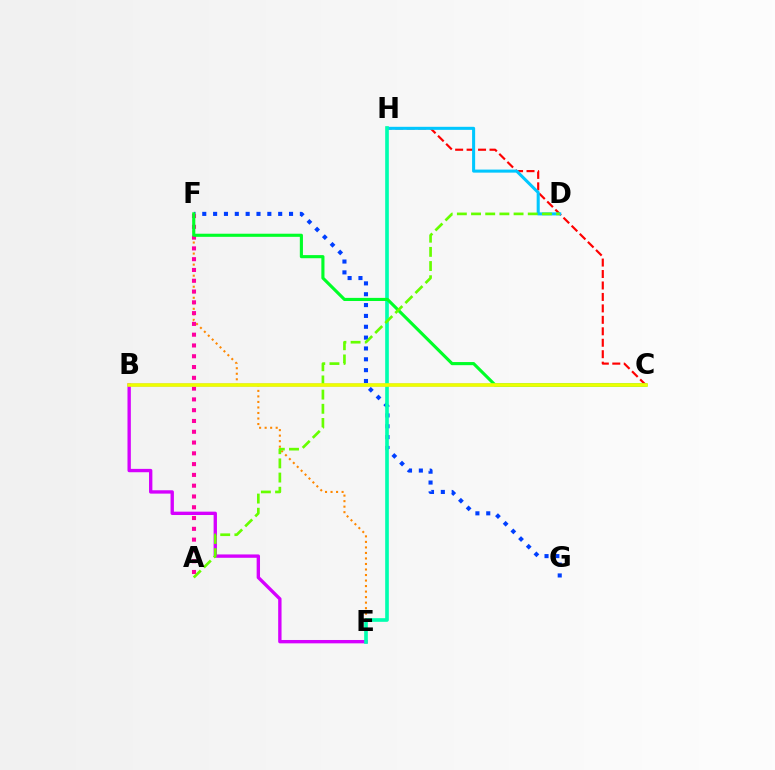{('C', 'H'): [{'color': '#ff0000', 'line_style': 'dashed', 'thickness': 1.56}], ('F', 'G'): [{'color': '#003fff', 'line_style': 'dotted', 'thickness': 2.95}], ('B', 'C'): [{'color': '#4f00ff', 'line_style': 'solid', 'thickness': 1.77}, {'color': '#eeff00', 'line_style': 'solid', 'thickness': 2.58}], ('E', 'F'): [{'color': '#ff8800', 'line_style': 'dotted', 'thickness': 1.5}], ('A', 'F'): [{'color': '#ff00a0', 'line_style': 'dotted', 'thickness': 2.93}], ('D', 'H'): [{'color': '#00c7ff', 'line_style': 'solid', 'thickness': 2.2}], ('B', 'E'): [{'color': '#d600ff', 'line_style': 'solid', 'thickness': 2.42}], ('E', 'H'): [{'color': '#00ffaf', 'line_style': 'solid', 'thickness': 2.63}], ('C', 'F'): [{'color': '#00ff27', 'line_style': 'solid', 'thickness': 2.25}], ('A', 'D'): [{'color': '#66ff00', 'line_style': 'dashed', 'thickness': 1.93}]}